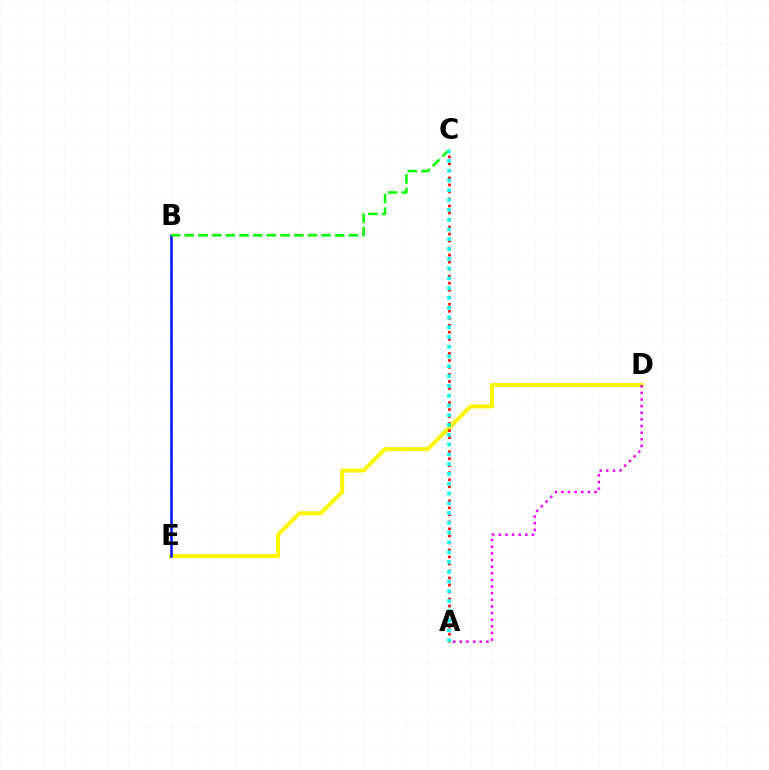{('D', 'E'): [{'color': '#fcf500', 'line_style': 'solid', 'thickness': 2.89}], ('B', 'E'): [{'color': '#0010ff', 'line_style': 'solid', 'thickness': 1.8}], ('B', 'C'): [{'color': '#08ff00', 'line_style': 'dashed', 'thickness': 1.86}], ('A', 'C'): [{'color': '#ff0000', 'line_style': 'dotted', 'thickness': 1.91}, {'color': '#00fff6', 'line_style': 'dotted', 'thickness': 2.66}], ('A', 'D'): [{'color': '#ee00ff', 'line_style': 'dotted', 'thickness': 1.8}]}